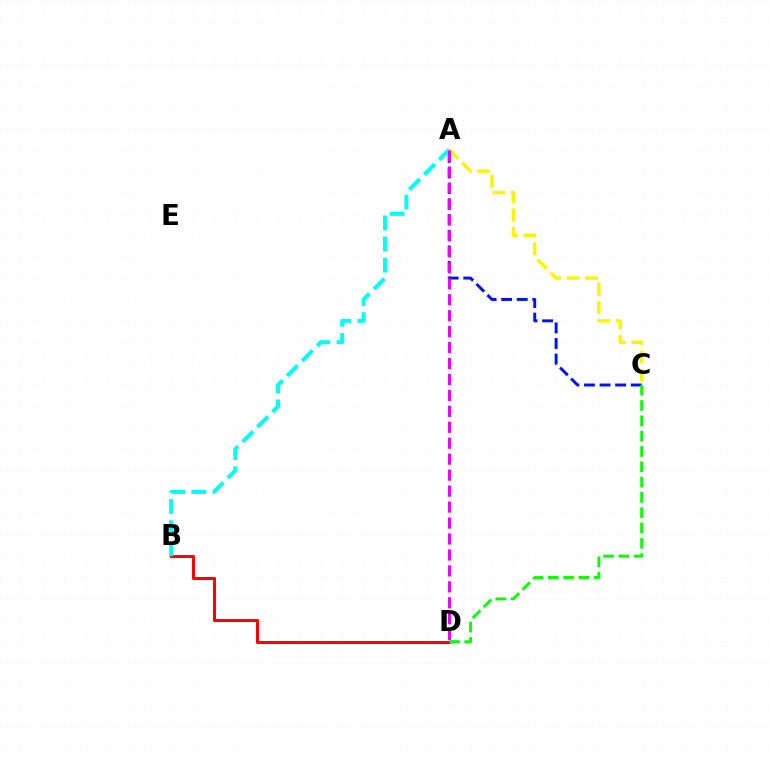{('A', 'C'): [{'color': '#0010ff', 'line_style': 'dashed', 'thickness': 2.12}, {'color': '#fcf500', 'line_style': 'dashed', 'thickness': 2.5}], ('B', 'D'): [{'color': '#ff0000', 'line_style': 'solid', 'thickness': 2.19}], ('C', 'D'): [{'color': '#08ff00', 'line_style': 'dashed', 'thickness': 2.08}], ('A', 'B'): [{'color': '#00fff6', 'line_style': 'dashed', 'thickness': 2.87}], ('A', 'D'): [{'color': '#ee00ff', 'line_style': 'dashed', 'thickness': 2.17}]}